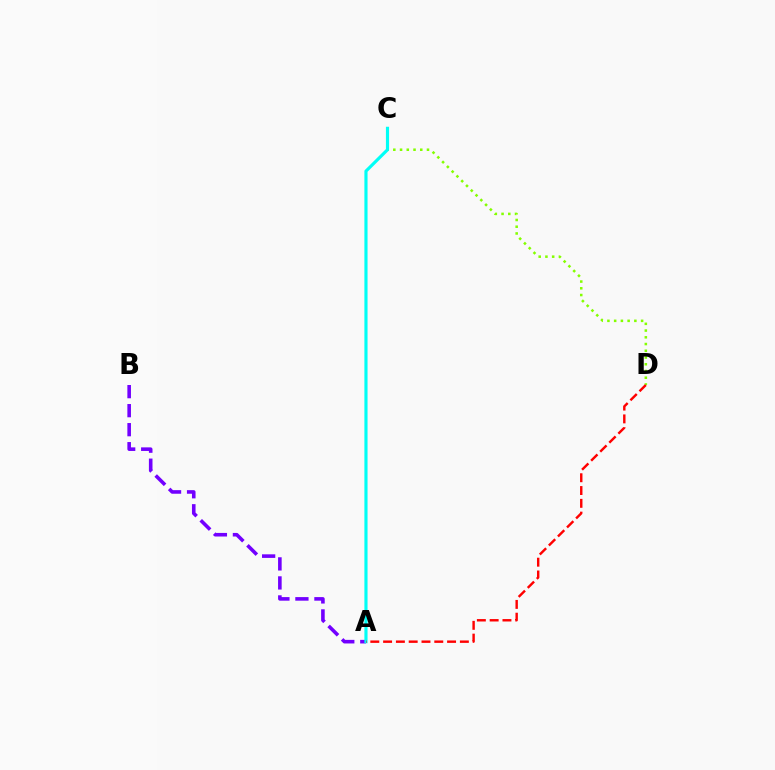{('C', 'D'): [{'color': '#84ff00', 'line_style': 'dotted', 'thickness': 1.83}], ('A', 'B'): [{'color': '#7200ff', 'line_style': 'dashed', 'thickness': 2.58}], ('A', 'C'): [{'color': '#00fff6', 'line_style': 'solid', 'thickness': 2.27}], ('A', 'D'): [{'color': '#ff0000', 'line_style': 'dashed', 'thickness': 1.74}]}